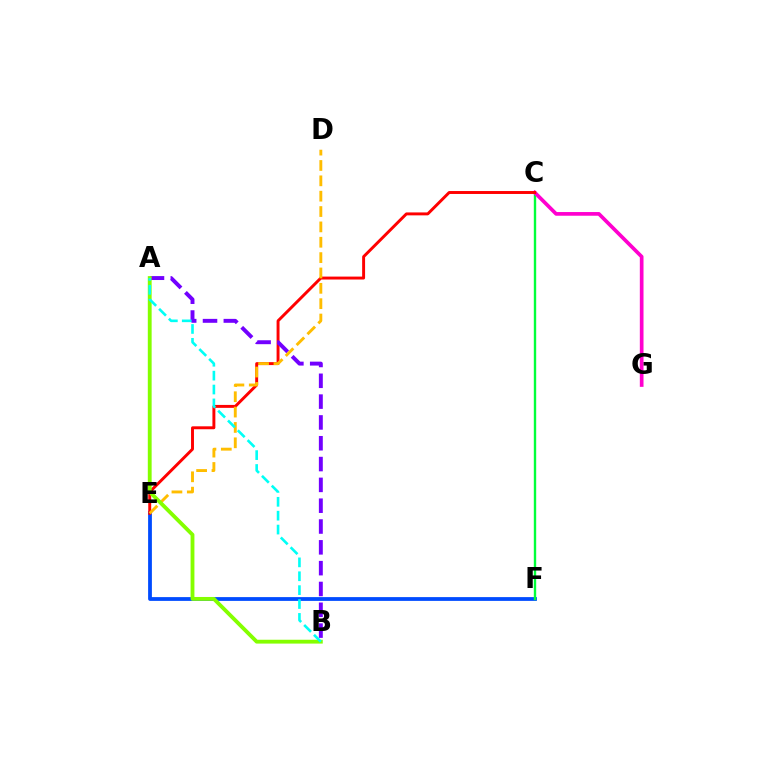{('E', 'F'): [{'color': '#004bff', 'line_style': 'solid', 'thickness': 2.72}], ('C', 'F'): [{'color': '#00ff39', 'line_style': 'solid', 'thickness': 1.72}], ('C', 'G'): [{'color': '#ff00cf', 'line_style': 'solid', 'thickness': 2.66}], ('C', 'E'): [{'color': '#ff0000', 'line_style': 'solid', 'thickness': 2.11}], ('A', 'B'): [{'color': '#7200ff', 'line_style': 'dashed', 'thickness': 2.83}, {'color': '#84ff00', 'line_style': 'solid', 'thickness': 2.76}, {'color': '#00fff6', 'line_style': 'dashed', 'thickness': 1.89}], ('D', 'E'): [{'color': '#ffbd00', 'line_style': 'dashed', 'thickness': 2.09}]}